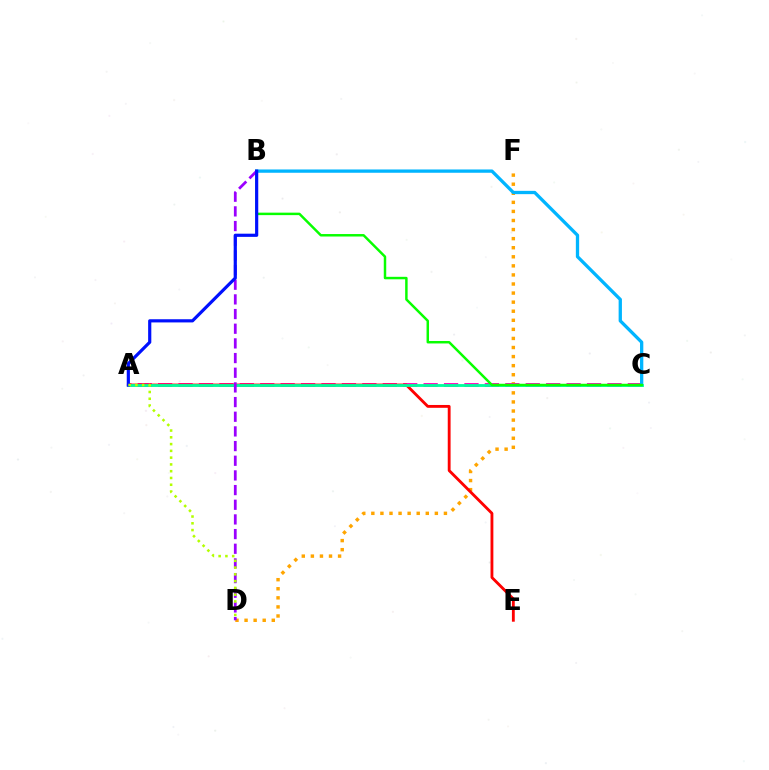{('D', 'F'): [{'color': '#ffa500', 'line_style': 'dotted', 'thickness': 2.47}], ('A', 'C'): [{'color': '#ff00bd', 'line_style': 'dashed', 'thickness': 2.77}, {'color': '#00ff9d', 'line_style': 'solid', 'thickness': 2.03}], ('B', 'C'): [{'color': '#00b5ff', 'line_style': 'solid', 'thickness': 2.37}, {'color': '#08ff00', 'line_style': 'solid', 'thickness': 1.78}], ('A', 'E'): [{'color': '#ff0000', 'line_style': 'solid', 'thickness': 2.04}], ('B', 'D'): [{'color': '#9b00ff', 'line_style': 'dashed', 'thickness': 1.99}], ('A', 'B'): [{'color': '#0010ff', 'line_style': 'solid', 'thickness': 2.29}], ('A', 'D'): [{'color': '#b3ff00', 'line_style': 'dotted', 'thickness': 1.84}]}